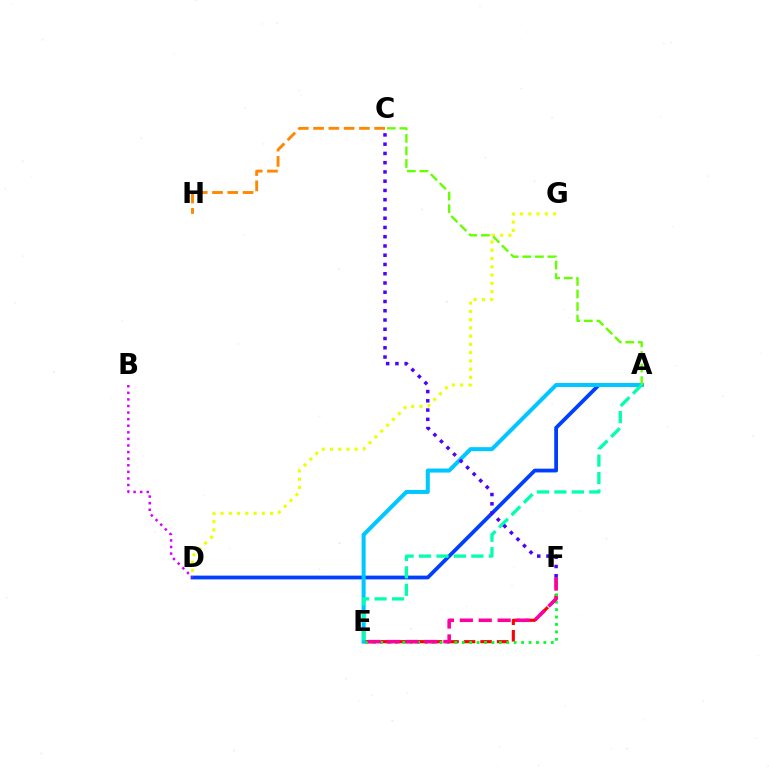{('C', 'H'): [{'color': '#ff8800', 'line_style': 'dashed', 'thickness': 2.07}], ('D', 'G'): [{'color': '#eeff00', 'line_style': 'dotted', 'thickness': 2.24}], ('E', 'F'): [{'color': '#ff0000', 'line_style': 'dashed', 'thickness': 2.25}, {'color': '#00ff27', 'line_style': 'dotted', 'thickness': 2.02}, {'color': '#ff00a0', 'line_style': 'dashed', 'thickness': 2.57}], ('A', 'D'): [{'color': '#003fff', 'line_style': 'solid', 'thickness': 2.71}], ('A', 'E'): [{'color': '#00c7ff', 'line_style': 'solid', 'thickness': 2.9}, {'color': '#00ffaf', 'line_style': 'dashed', 'thickness': 2.37}], ('B', 'D'): [{'color': '#d600ff', 'line_style': 'dotted', 'thickness': 1.79}], ('A', 'C'): [{'color': '#66ff00', 'line_style': 'dashed', 'thickness': 1.71}], ('C', 'F'): [{'color': '#4f00ff', 'line_style': 'dotted', 'thickness': 2.51}]}